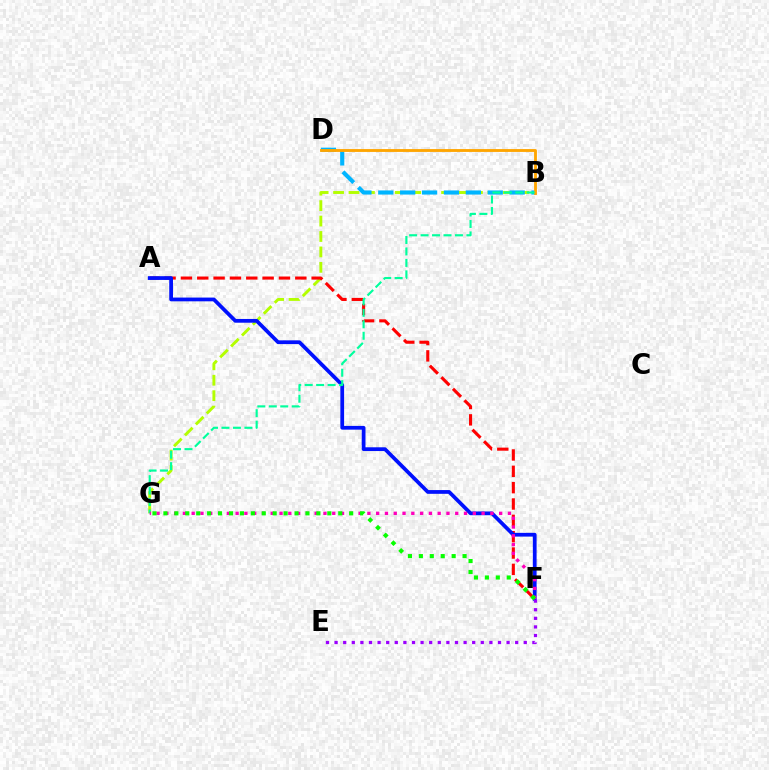{('B', 'G'): [{'color': '#b3ff00', 'line_style': 'dashed', 'thickness': 2.1}, {'color': '#00ff9d', 'line_style': 'dashed', 'thickness': 1.56}], ('B', 'D'): [{'color': '#00b5ff', 'line_style': 'dashed', 'thickness': 2.97}, {'color': '#ffa500', 'line_style': 'solid', 'thickness': 2.05}], ('A', 'F'): [{'color': '#ff0000', 'line_style': 'dashed', 'thickness': 2.22}, {'color': '#0010ff', 'line_style': 'solid', 'thickness': 2.7}], ('F', 'G'): [{'color': '#ff00bd', 'line_style': 'dotted', 'thickness': 2.39}, {'color': '#08ff00', 'line_style': 'dotted', 'thickness': 2.97}], ('E', 'F'): [{'color': '#9b00ff', 'line_style': 'dotted', 'thickness': 2.34}]}